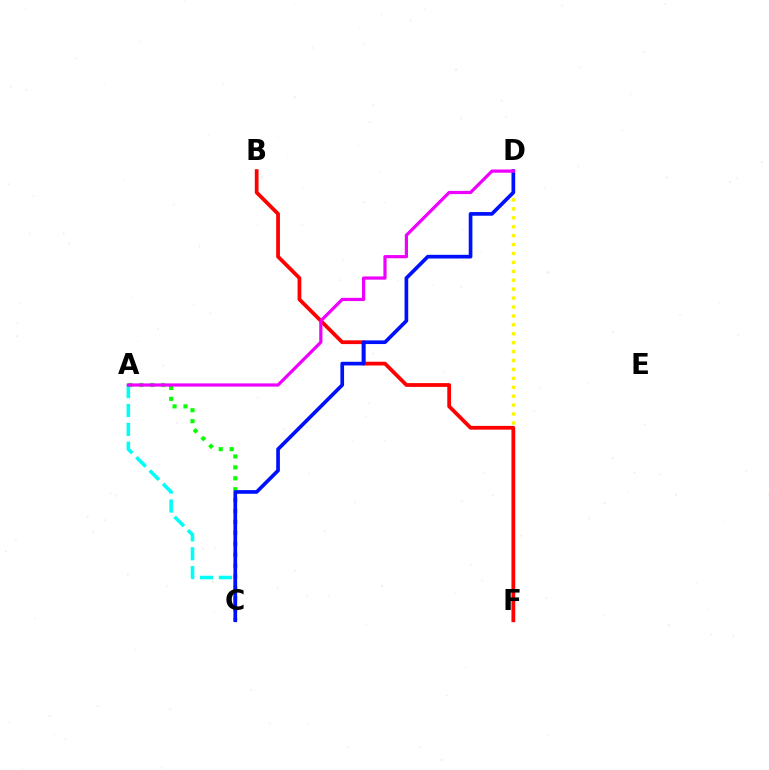{('D', 'F'): [{'color': '#fcf500', 'line_style': 'dotted', 'thickness': 2.42}], ('A', 'C'): [{'color': '#00fff6', 'line_style': 'dashed', 'thickness': 2.56}, {'color': '#08ff00', 'line_style': 'dotted', 'thickness': 2.97}], ('B', 'F'): [{'color': '#ff0000', 'line_style': 'solid', 'thickness': 2.71}], ('C', 'D'): [{'color': '#0010ff', 'line_style': 'solid', 'thickness': 2.65}], ('A', 'D'): [{'color': '#ee00ff', 'line_style': 'solid', 'thickness': 2.31}]}